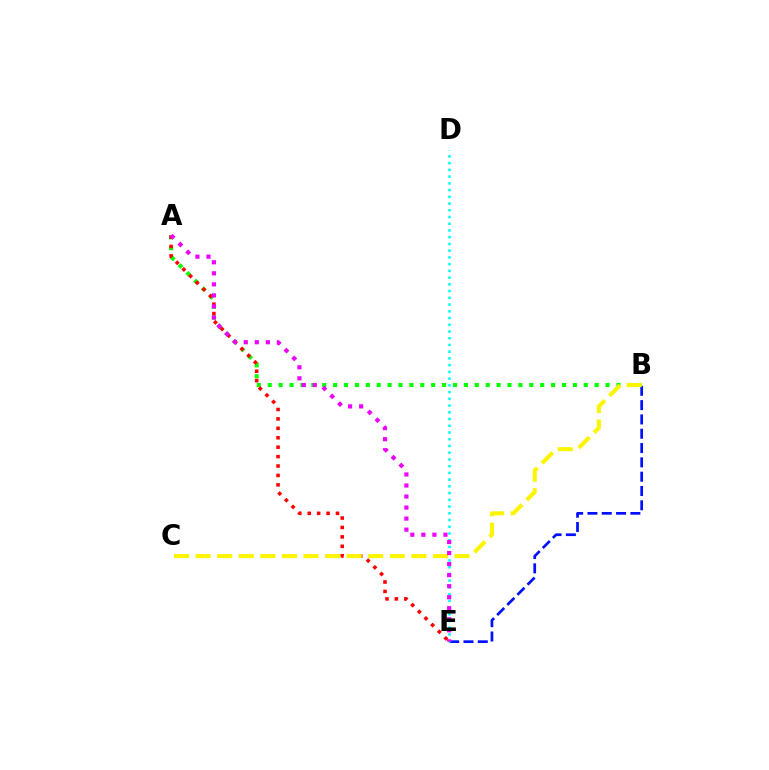{('B', 'E'): [{'color': '#0010ff', 'line_style': 'dashed', 'thickness': 1.94}], ('A', 'B'): [{'color': '#08ff00', 'line_style': 'dotted', 'thickness': 2.96}], ('A', 'E'): [{'color': '#ff0000', 'line_style': 'dotted', 'thickness': 2.56}, {'color': '#ee00ff', 'line_style': 'dotted', 'thickness': 3.0}], ('B', 'C'): [{'color': '#fcf500', 'line_style': 'dashed', 'thickness': 2.93}], ('D', 'E'): [{'color': '#00fff6', 'line_style': 'dotted', 'thickness': 1.83}]}